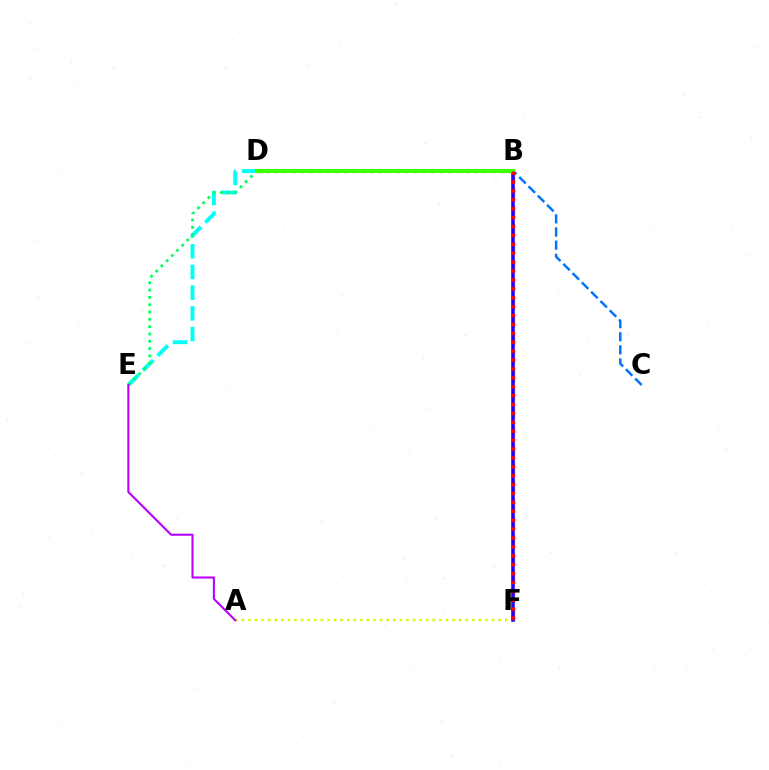{('A', 'F'): [{'color': '#d1ff00', 'line_style': 'dotted', 'thickness': 1.79}], ('B', 'F'): [{'color': '#ff9400', 'line_style': 'dashed', 'thickness': 2.48}, {'color': '#2500ff', 'line_style': 'solid', 'thickness': 2.56}, {'color': '#ff0000', 'line_style': 'dotted', 'thickness': 2.42}], ('B', 'D'): [{'color': '#ff00ac', 'line_style': 'dotted', 'thickness': 2.36}, {'color': '#3dff00', 'line_style': 'solid', 'thickness': 2.9}], ('D', 'E'): [{'color': '#00fff6', 'line_style': 'dashed', 'thickness': 2.81}, {'color': '#00ff5c', 'line_style': 'dotted', 'thickness': 1.99}], ('A', 'E'): [{'color': '#b900ff', 'line_style': 'solid', 'thickness': 1.5}], ('B', 'C'): [{'color': '#0074ff', 'line_style': 'dashed', 'thickness': 1.78}]}